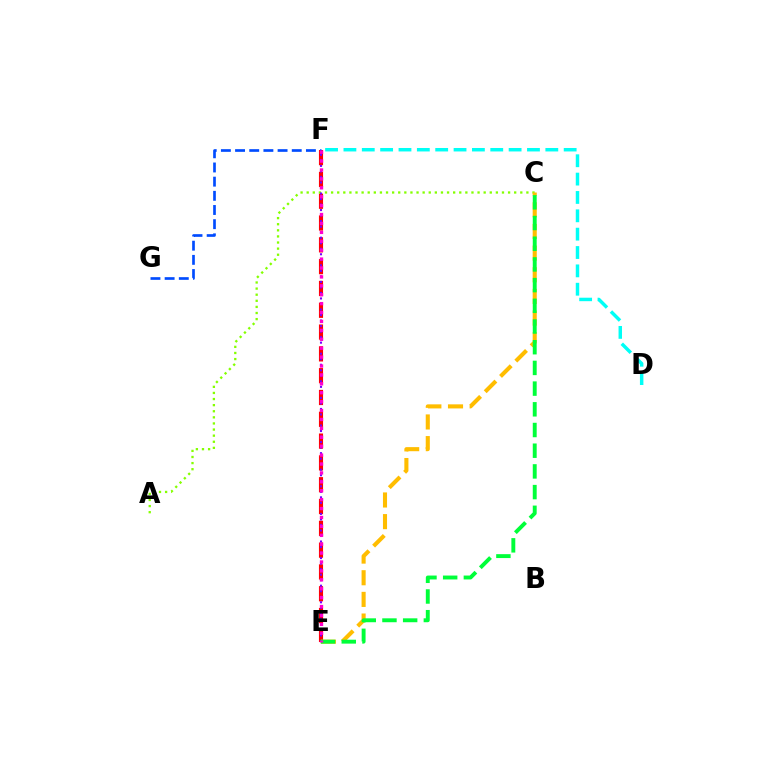{('D', 'F'): [{'color': '#00fff6', 'line_style': 'dashed', 'thickness': 2.49}], ('E', 'F'): [{'color': '#ff0000', 'line_style': 'dashed', 'thickness': 2.96}, {'color': '#7200ff', 'line_style': 'dotted', 'thickness': 1.5}, {'color': '#ff00cf', 'line_style': 'dotted', 'thickness': 2.42}], ('F', 'G'): [{'color': '#004bff', 'line_style': 'dashed', 'thickness': 1.93}], ('A', 'C'): [{'color': '#84ff00', 'line_style': 'dotted', 'thickness': 1.66}], ('C', 'E'): [{'color': '#ffbd00', 'line_style': 'dashed', 'thickness': 2.94}, {'color': '#00ff39', 'line_style': 'dashed', 'thickness': 2.81}]}